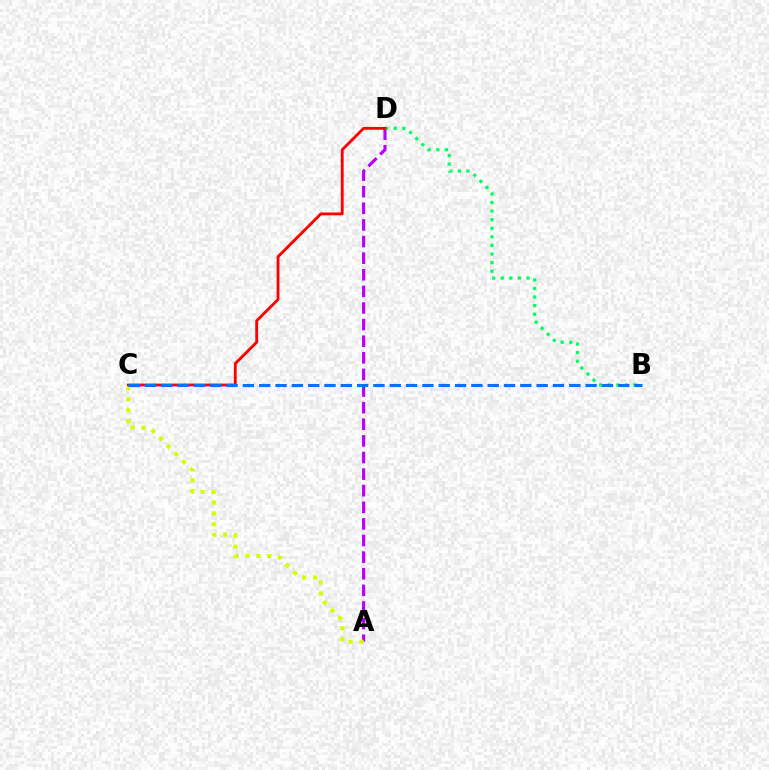{('A', 'D'): [{'color': '#b900ff', 'line_style': 'dashed', 'thickness': 2.26}], ('B', 'D'): [{'color': '#00ff5c', 'line_style': 'dotted', 'thickness': 2.33}], ('C', 'D'): [{'color': '#ff0000', 'line_style': 'solid', 'thickness': 2.04}], ('A', 'C'): [{'color': '#d1ff00', 'line_style': 'dotted', 'thickness': 2.96}], ('B', 'C'): [{'color': '#0074ff', 'line_style': 'dashed', 'thickness': 2.22}]}